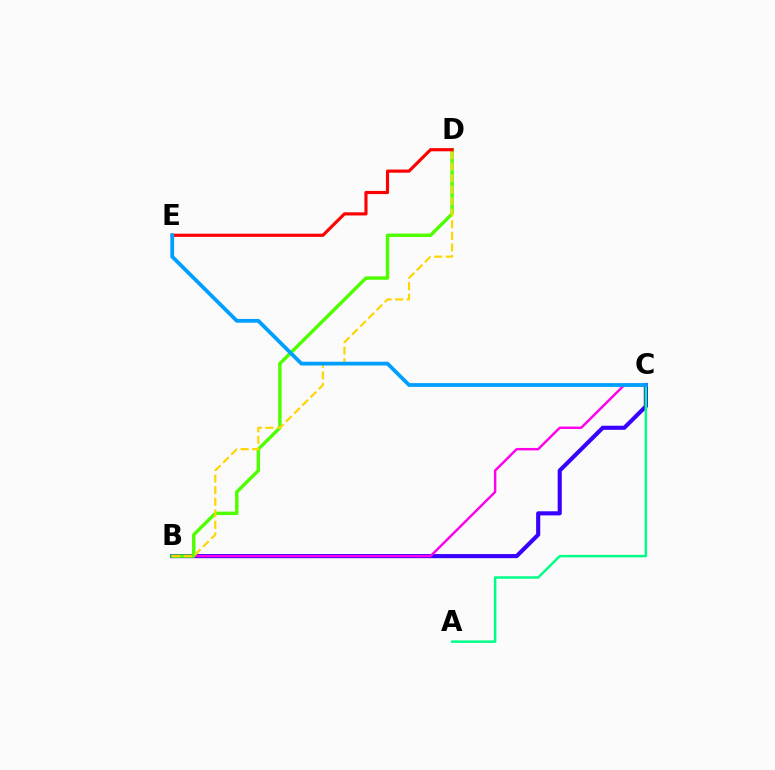{('B', 'C'): [{'color': '#3700ff', 'line_style': 'solid', 'thickness': 2.96}, {'color': '#ff00ed', 'line_style': 'solid', 'thickness': 1.76}], ('B', 'D'): [{'color': '#4fff00', 'line_style': 'solid', 'thickness': 2.47}, {'color': '#ffd500', 'line_style': 'dashed', 'thickness': 1.57}], ('D', 'E'): [{'color': '#ff0000', 'line_style': 'solid', 'thickness': 2.27}], ('A', 'C'): [{'color': '#00ff86', 'line_style': 'solid', 'thickness': 1.77}], ('C', 'E'): [{'color': '#009eff', 'line_style': 'solid', 'thickness': 2.72}]}